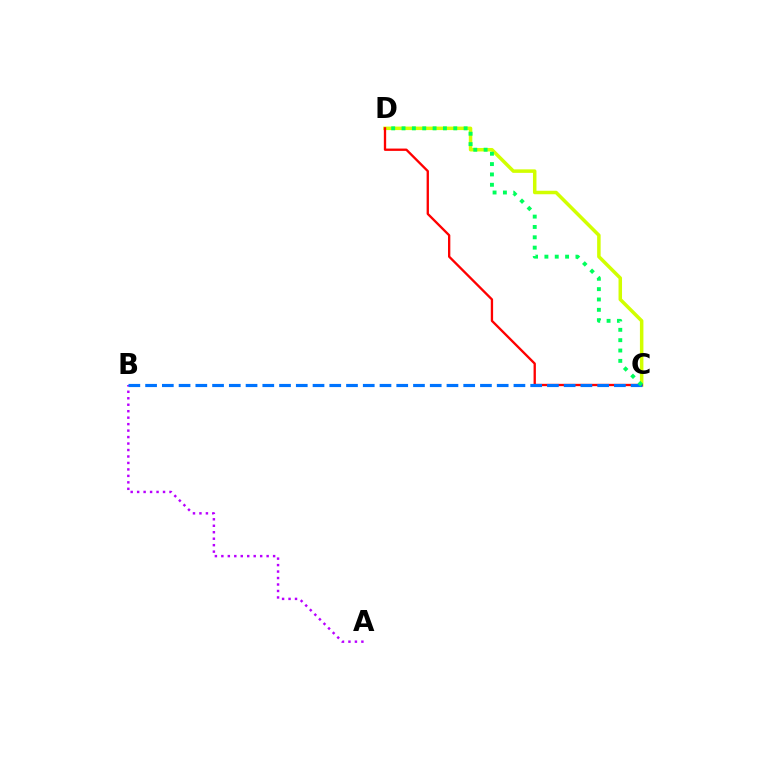{('C', 'D'): [{'color': '#d1ff00', 'line_style': 'solid', 'thickness': 2.52}, {'color': '#ff0000', 'line_style': 'solid', 'thickness': 1.67}, {'color': '#00ff5c', 'line_style': 'dotted', 'thickness': 2.81}], ('A', 'B'): [{'color': '#b900ff', 'line_style': 'dotted', 'thickness': 1.76}], ('B', 'C'): [{'color': '#0074ff', 'line_style': 'dashed', 'thickness': 2.27}]}